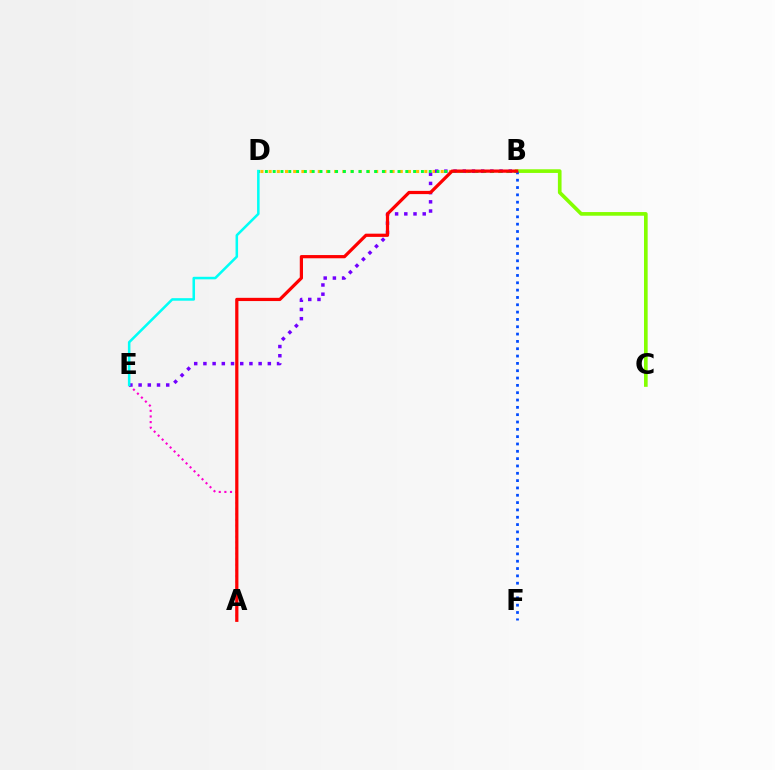{('B', 'D'): [{'color': '#ffbd00', 'line_style': 'dotted', 'thickness': 2.23}, {'color': '#00ff39', 'line_style': 'dotted', 'thickness': 2.12}], ('A', 'E'): [{'color': '#ff00cf', 'line_style': 'dotted', 'thickness': 1.53}], ('B', 'E'): [{'color': '#7200ff', 'line_style': 'dotted', 'thickness': 2.5}], ('B', 'C'): [{'color': '#84ff00', 'line_style': 'solid', 'thickness': 2.63}], ('B', 'F'): [{'color': '#004bff', 'line_style': 'dotted', 'thickness': 1.99}], ('A', 'B'): [{'color': '#ff0000', 'line_style': 'solid', 'thickness': 2.32}], ('D', 'E'): [{'color': '#00fff6', 'line_style': 'solid', 'thickness': 1.83}]}